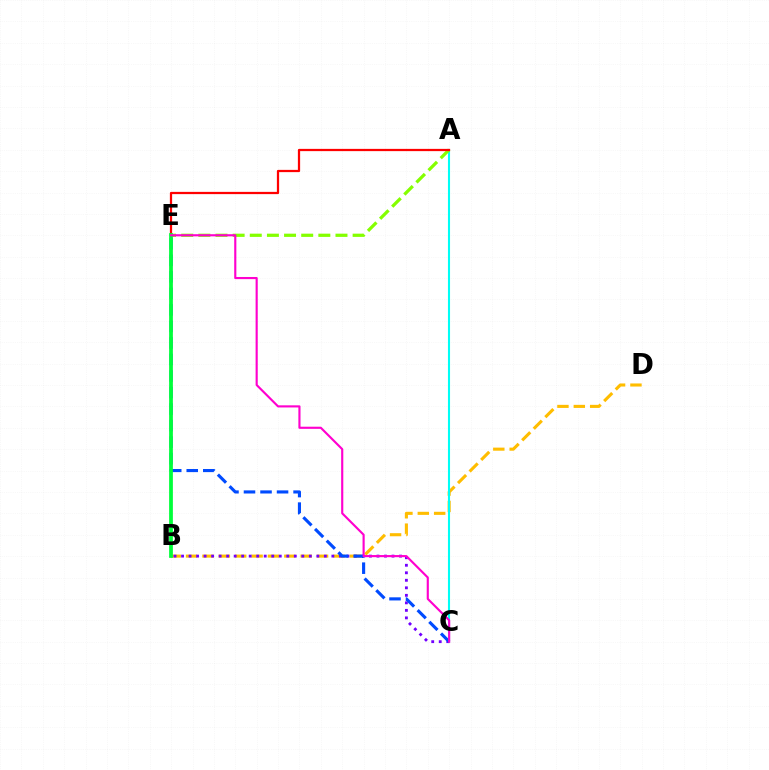{('B', 'D'): [{'color': '#ffbd00', 'line_style': 'dashed', 'thickness': 2.22}], ('A', 'C'): [{'color': '#00fff6', 'line_style': 'solid', 'thickness': 1.5}], ('B', 'C'): [{'color': '#7200ff', 'line_style': 'dotted', 'thickness': 2.04}], ('A', 'E'): [{'color': '#84ff00', 'line_style': 'dashed', 'thickness': 2.33}, {'color': '#ff0000', 'line_style': 'solid', 'thickness': 1.62}], ('C', 'E'): [{'color': '#004bff', 'line_style': 'dashed', 'thickness': 2.25}, {'color': '#ff00cf', 'line_style': 'solid', 'thickness': 1.54}], ('B', 'E'): [{'color': '#00ff39', 'line_style': 'solid', 'thickness': 2.7}]}